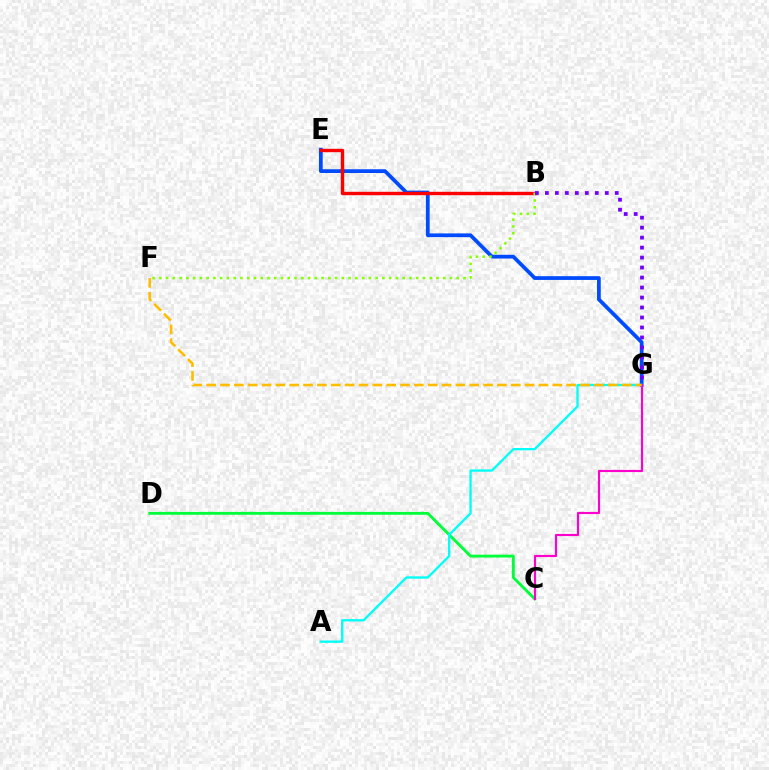{('E', 'G'): [{'color': '#004bff', 'line_style': 'solid', 'thickness': 2.7}], ('B', 'E'): [{'color': '#ff0000', 'line_style': 'solid', 'thickness': 2.44}], ('B', 'F'): [{'color': '#84ff00', 'line_style': 'dotted', 'thickness': 1.84}], ('C', 'D'): [{'color': '#00ff39', 'line_style': 'solid', 'thickness': 2.06}], ('B', 'G'): [{'color': '#7200ff', 'line_style': 'dotted', 'thickness': 2.71}], ('A', 'G'): [{'color': '#00fff6', 'line_style': 'solid', 'thickness': 1.67}], ('C', 'G'): [{'color': '#ff00cf', 'line_style': 'solid', 'thickness': 1.54}], ('F', 'G'): [{'color': '#ffbd00', 'line_style': 'dashed', 'thickness': 1.88}]}